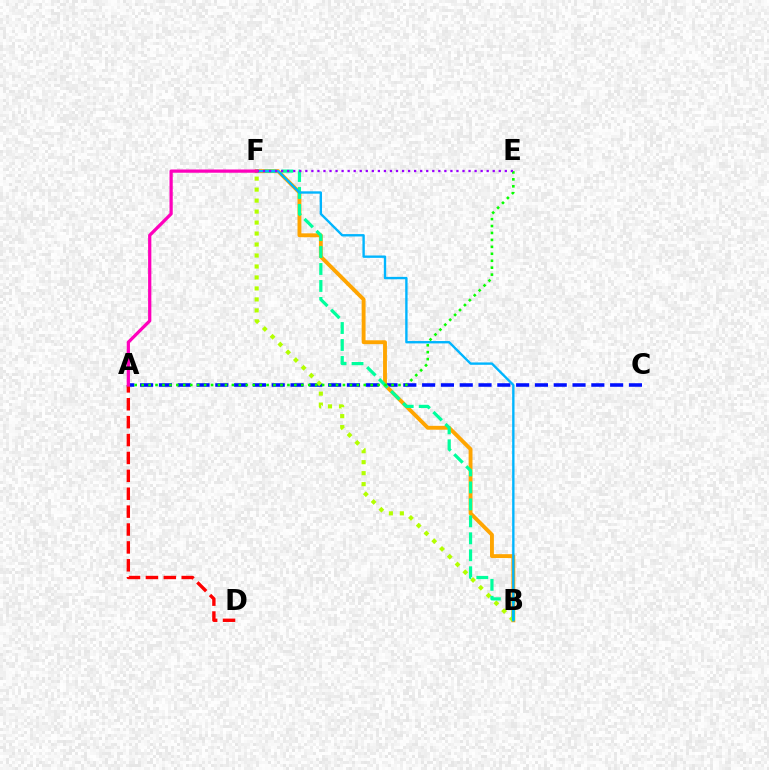{('A', 'C'): [{'color': '#0010ff', 'line_style': 'dashed', 'thickness': 2.55}], ('B', 'F'): [{'color': '#ffa500', 'line_style': 'solid', 'thickness': 2.79}, {'color': '#b3ff00', 'line_style': 'dotted', 'thickness': 2.98}, {'color': '#00ff9d', 'line_style': 'dashed', 'thickness': 2.31}, {'color': '#00b5ff', 'line_style': 'solid', 'thickness': 1.7}], ('A', 'D'): [{'color': '#ff0000', 'line_style': 'dashed', 'thickness': 2.43}], ('A', 'E'): [{'color': '#08ff00', 'line_style': 'dotted', 'thickness': 1.89}], ('E', 'F'): [{'color': '#9b00ff', 'line_style': 'dotted', 'thickness': 1.64}], ('A', 'F'): [{'color': '#ff00bd', 'line_style': 'solid', 'thickness': 2.34}]}